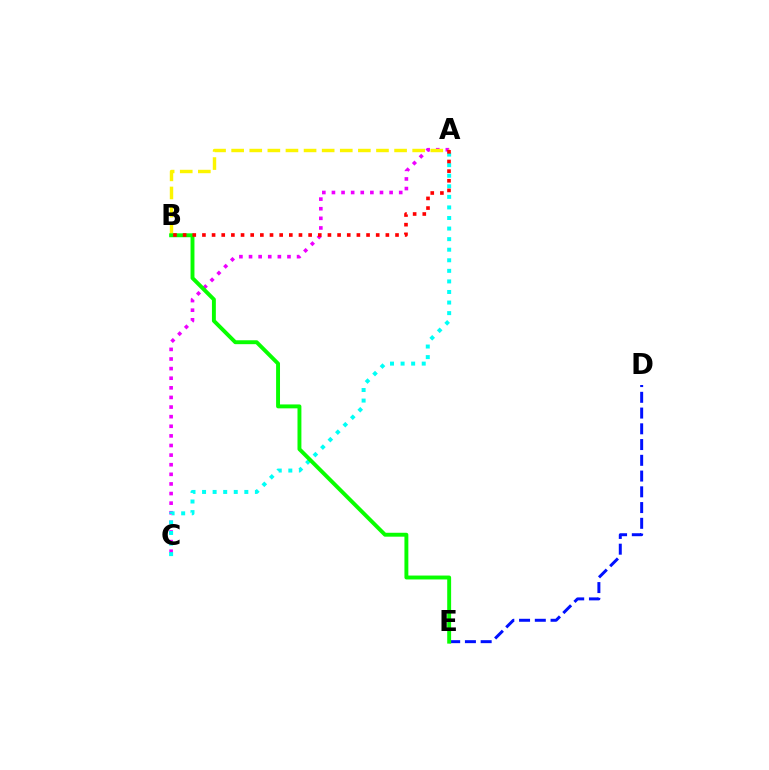{('D', 'E'): [{'color': '#0010ff', 'line_style': 'dashed', 'thickness': 2.14}], ('A', 'C'): [{'color': '#ee00ff', 'line_style': 'dotted', 'thickness': 2.61}, {'color': '#00fff6', 'line_style': 'dotted', 'thickness': 2.87}], ('A', 'B'): [{'color': '#fcf500', 'line_style': 'dashed', 'thickness': 2.46}, {'color': '#ff0000', 'line_style': 'dotted', 'thickness': 2.62}], ('B', 'E'): [{'color': '#08ff00', 'line_style': 'solid', 'thickness': 2.81}]}